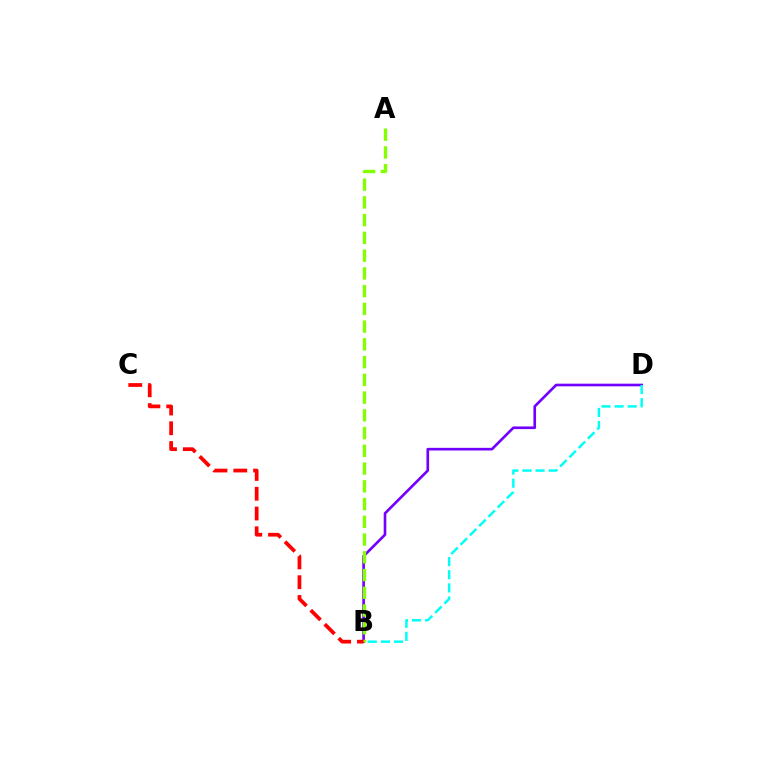{('B', 'D'): [{'color': '#7200ff', 'line_style': 'solid', 'thickness': 1.91}, {'color': '#00fff6', 'line_style': 'dashed', 'thickness': 1.78}], ('A', 'B'): [{'color': '#84ff00', 'line_style': 'dashed', 'thickness': 2.41}], ('B', 'C'): [{'color': '#ff0000', 'line_style': 'dashed', 'thickness': 2.69}]}